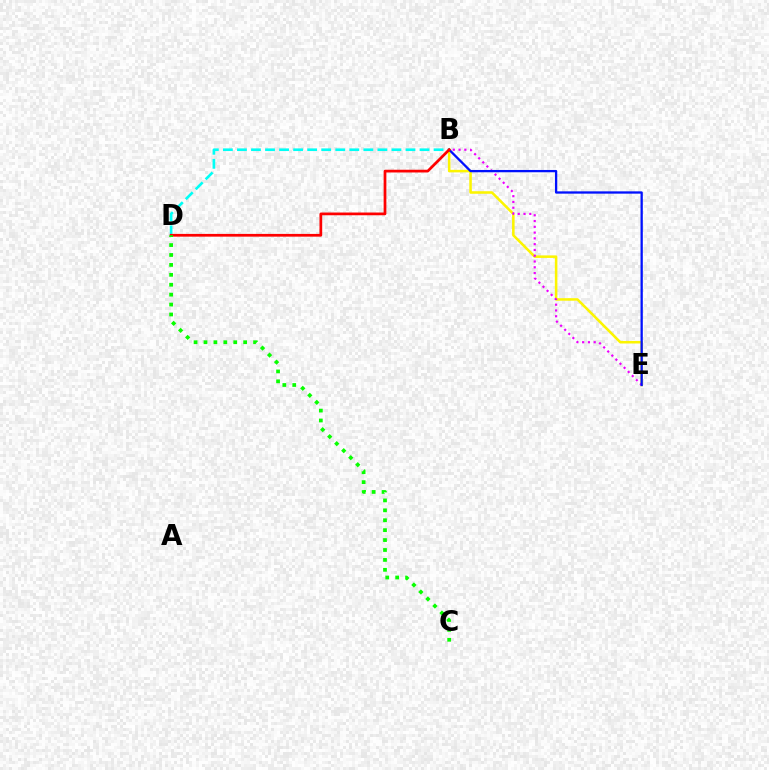{('B', 'E'): [{'color': '#fcf500', 'line_style': 'solid', 'thickness': 1.83}, {'color': '#ee00ff', 'line_style': 'dotted', 'thickness': 1.57}, {'color': '#0010ff', 'line_style': 'solid', 'thickness': 1.65}], ('B', 'D'): [{'color': '#00fff6', 'line_style': 'dashed', 'thickness': 1.91}, {'color': '#ff0000', 'line_style': 'solid', 'thickness': 1.97}], ('C', 'D'): [{'color': '#08ff00', 'line_style': 'dotted', 'thickness': 2.69}]}